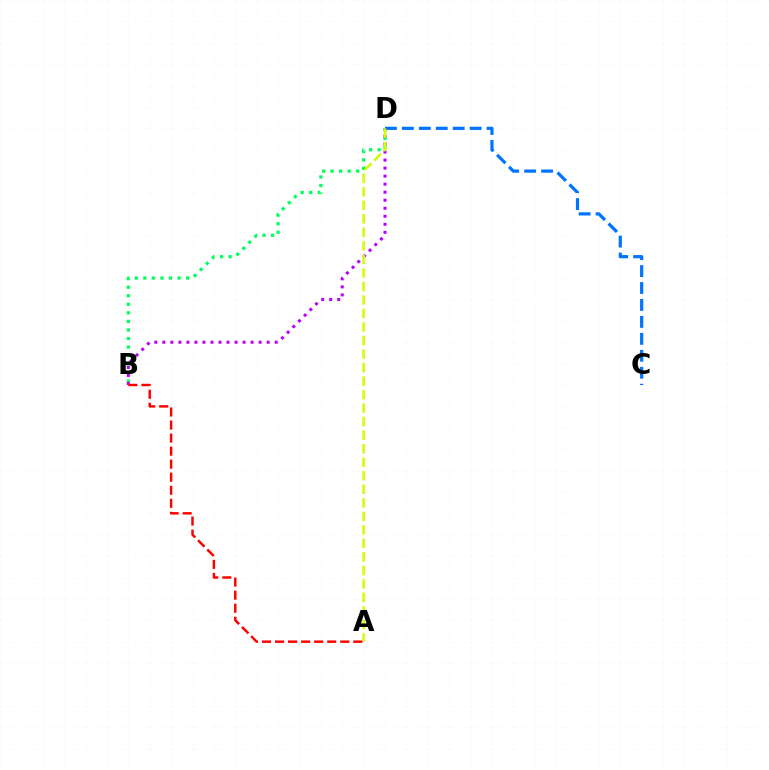{('B', 'D'): [{'color': '#00ff5c', 'line_style': 'dotted', 'thickness': 2.32}, {'color': '#b900ff', 'line_style': 'dotted', 'thickness': 2.18}], ('C', 'D'): [{'color': '#0074ff', 'line_style': 'dashed', 'thickness': 2.3}], ('A', 'D'): [{'color': '#d1ff00', 'line_style': 'dashed', 'thickness': 1.84}], ('A', 'B'): [{'color': '#ff0000', 'line_style': 'dashed', 'thickness': 1.77}]}